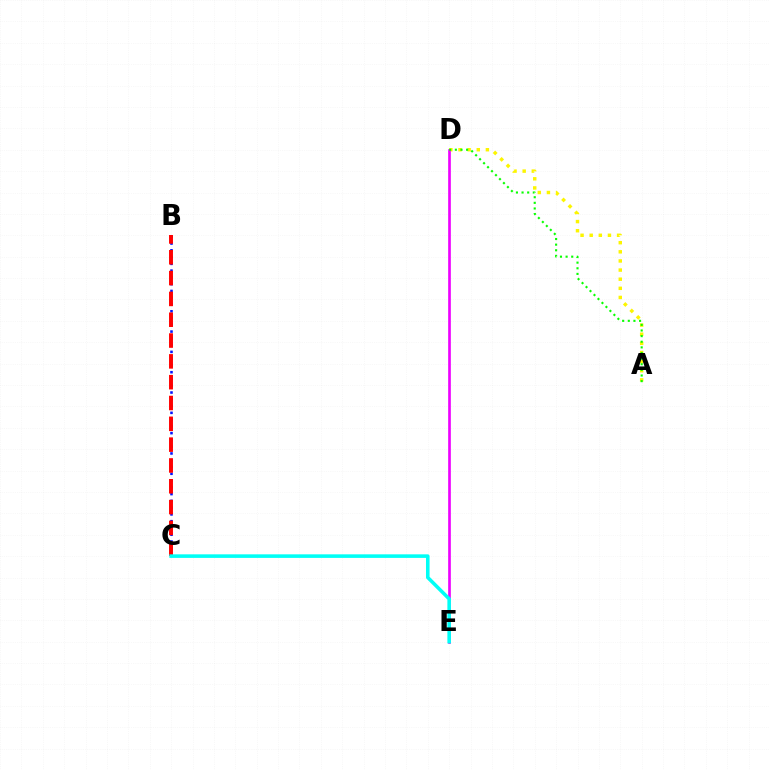{('A', 'D'): [{'color': '#fcf500', 'line_style': 'dotted', 'thickness': 2.48}, {'color': '#08ff00', 'line_style': 'dotted', 'thickness': 1.53}], ('B', 'C'): [{'color': '#0010ff', 'line_style': 'dotted', 'thickness': 1.84}, {'color': '#ff0000', 'line_style': 'dashed', 'thickness': 2.83}], ('D', 'E'): [{'color': '#ee00ff', 'line_style': 'solid', 'thickness': 1.92}], ('C', 'E'): [{'color': '#00fff6', 'line_style': 'solid', 'thickness': 2.57}]}